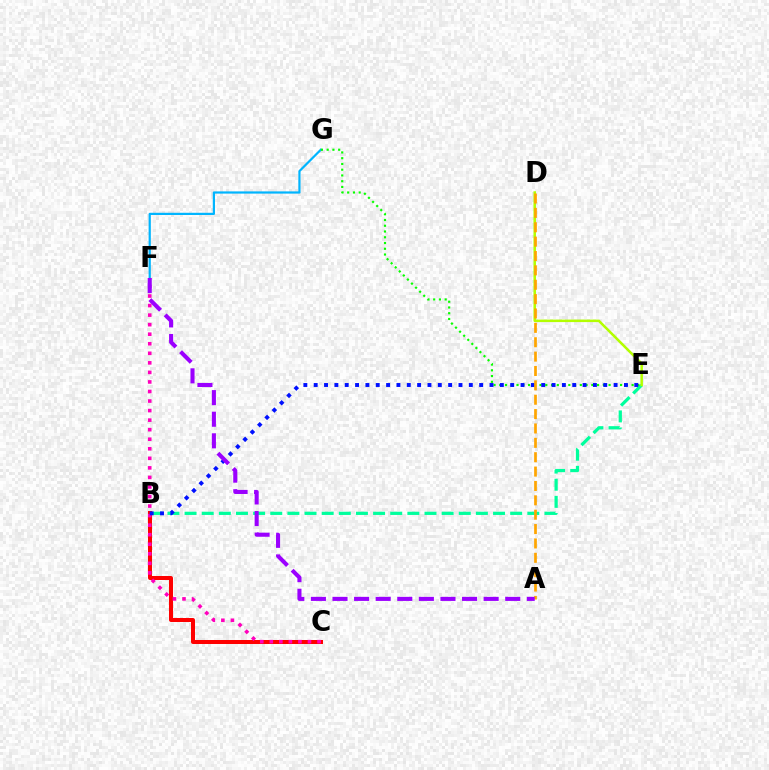{('B', 'E'): [{'color': '#00ff9d', 'line_style': 'dashed', 'thickness': 2.33}, {'color': '#0010ff', 'line_style': 'dotted', 'thickness': 2.81}], ('B', 'C'): [{'color': '#ff0000', 'line_style': 'solid', 'thickness': 2.89}], ('F', 'G'): [{'color': '#00b5ff', 'line_style': 'solid', 'thickness': 1.59}], ('C', 'F'): [{'color': '#ff00bd', 'line_style': 'dotted', 'thickness': 2.59}], ('E', 'G'): [{'color': '#08ff00', 'line_style': 'dotted', 'thickness': 1.56}], ('D', 'E'): [{'color': '#b3ff00', 'line_style': 'solid', 'thickness': 1.81}], ('A', 'D'): [{'color': '#ffa500', 'line_style': 'dashed', 'thickness': 1.95}], ('A', 'F'): [{'color': '#9b00ff', 'line_style': 'dashed', 'thickness': 2.93}]}